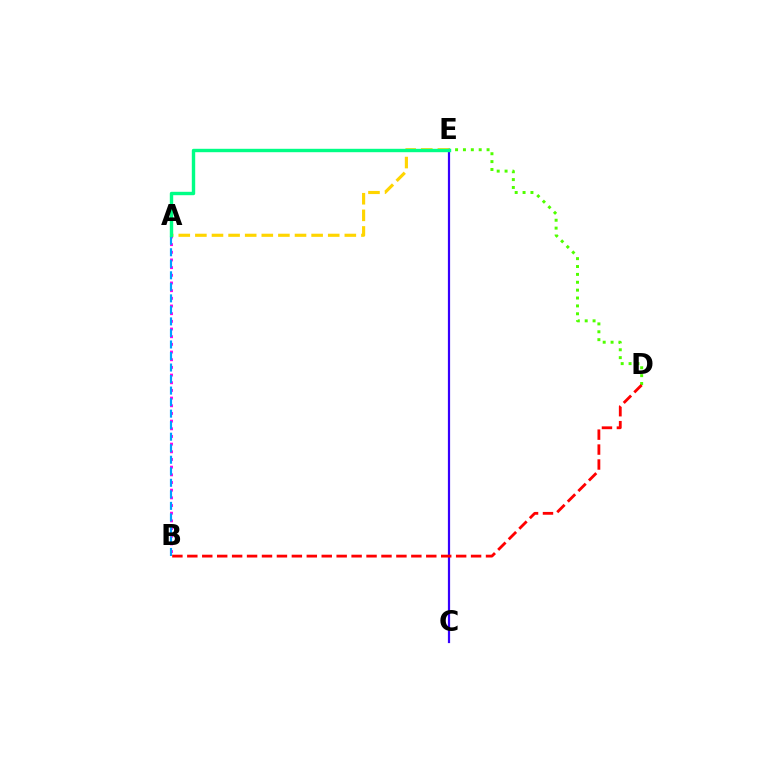{('A', 'B'): [{'color': '#ff00ed', 'line_style': 'dotted', 'thickness': 2.08}, {'color': '#009eff', 'line_style': 'dashed', 'thickness': 1.57}], ('D', 'E'): [{'color': '#4fff00', 'line_style': 'dotted', 'thickness': 2.14}], ('A', 'E'): [{'color': '#ffd500', 'line_style': 'dashed', 'thickness': 2.26}, {'color': '#00ff86', 'line_style': 'solid', 'thickness': 2.45}], ('C', 'E'): [{'color': '#3700ff', 'line_style': 'solid', 'thickness': 1.59}], ('B', 'D'): [{'color': '#ff0000', 'line_style': 'dashed', 'thickness': 2.03}]}